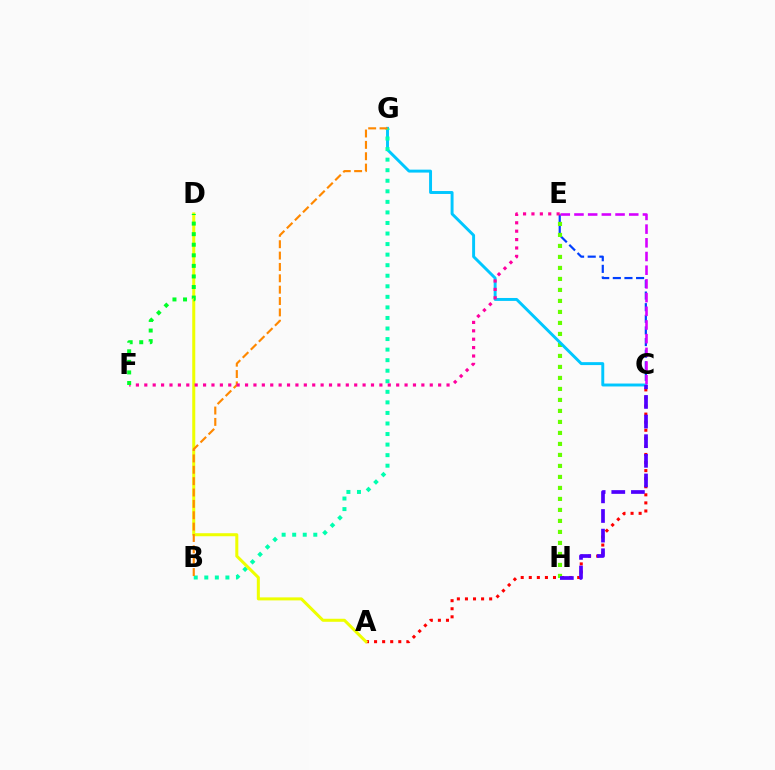{('C', 'E'): [{'color': '#003fff', 'line_style': 'dashed', 'thickness': 1.58}, {'color': '#d600ff', 'line_style': 'dashed', 'thickness': 1.86}], ('A', 'C'): [{'color': '#ff0000', 'line_style': 'dotted', 'thickness': 2.19}], ('E', 'H'): [{'color': '#66ff00', 'line_style': 'dotted', 'thickness': 2.99}], ('C', 'G'): [{'color': '#00c7ff', 'line_style': 'solid', 'thickness': 2.11}], ('B', 'G'): [{'color': '#00ffaf', 'line_style': 'dotted', 'thickness': 2.87}, {'color': '#ff8800', 'line_style': 'dashed', 'thickness': 1.54}], ('A', 'D'): [{'color': '#eeff00', 'line_style': 'solid', 'thickness': 2.18}], ('E', 'F'): [{'color': '#ff00a0', 'line_style': 'dotted', 'thickness': 2.28}], ('C', 'H'): [{'color': '#4f00ff', 'line_style': 'dashed', 'thickness': 2.67}], ('D', 'F'): [{'color': '#00ff27', 'line_style': 'dotted', 'thickness': 2.87}]}